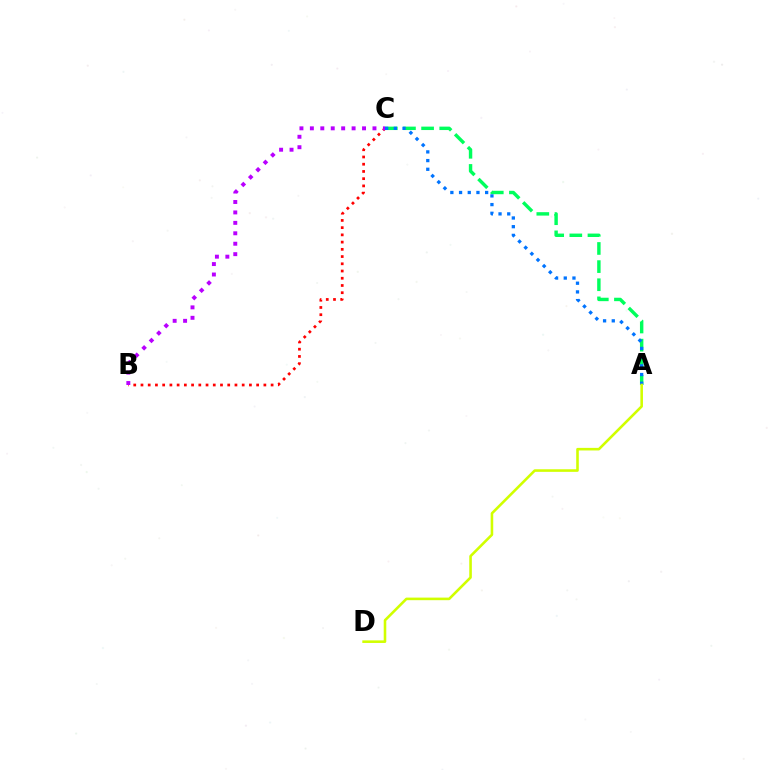{('A', 'C'): [{'color': '#00ff5c', 'line_style': 'dashed', 'thickness': 2.46}, {'color': '#0074ff', 'line_style': 'dotted', 'thickness': 2.36}], ('B', 'C'): [{'color': '#ff0000', 'line_style': 'dotted', 'thickness': 1.96}, {'color': '#b900ff', 'line_style': 'dotted', 'thickness': 2.83}], ('A', 'D'): [{'color': '#d1ff00', 'line_style': 'solid', 'thickness': 1.86}]}